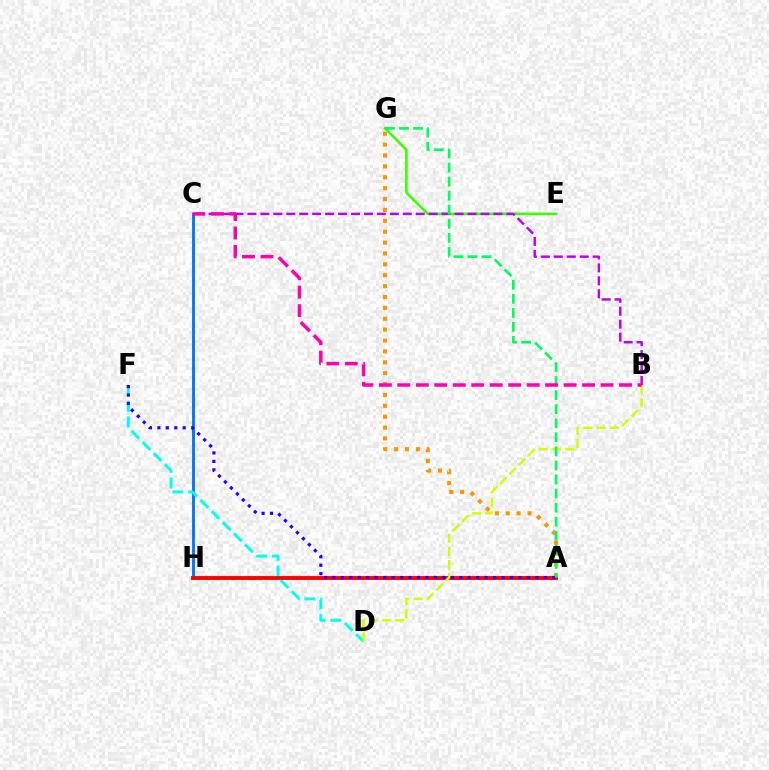{('E', 'G'): [{'color': '#3dff00', 'line_style': 'solid', 'thickness': 1.88}], ('C', 'H'): [{'color': '#0074ff', 'line_style': 'solid', 'thickness': 2.05}], ('D', 'F'): [{'color': '#00fff6', 'line_style': 'dashed', 'thickness': 2.14}], ('A', 'H'): [{'color': '#ff0000', 'line_style': 'solid', 'thickness': 2.8}], ('B', 'D'): [{'color': '#d1ff00', 'line_style': 'dashed', 'thickness': 1.8}], ('A', 'G'): [{'color': '#ff9400', 'line_style': 'dotted', 'thickness': 2.96}, {'color': '#00ff5c', 'line_style': 'dashed', 'thickness': 1.91}], ('A', 'F'): [{'color': '#2500ff', 'line_style': 'dotted', 'thickness': 2.3}], ('B', 'C'): [{'color': '#b900ff', 'line_style': 'dashed', 'thickness': 1.76}, {'color': '#ff00ac', 'line_style': 'dashed', 'thickness': 2.51}]}